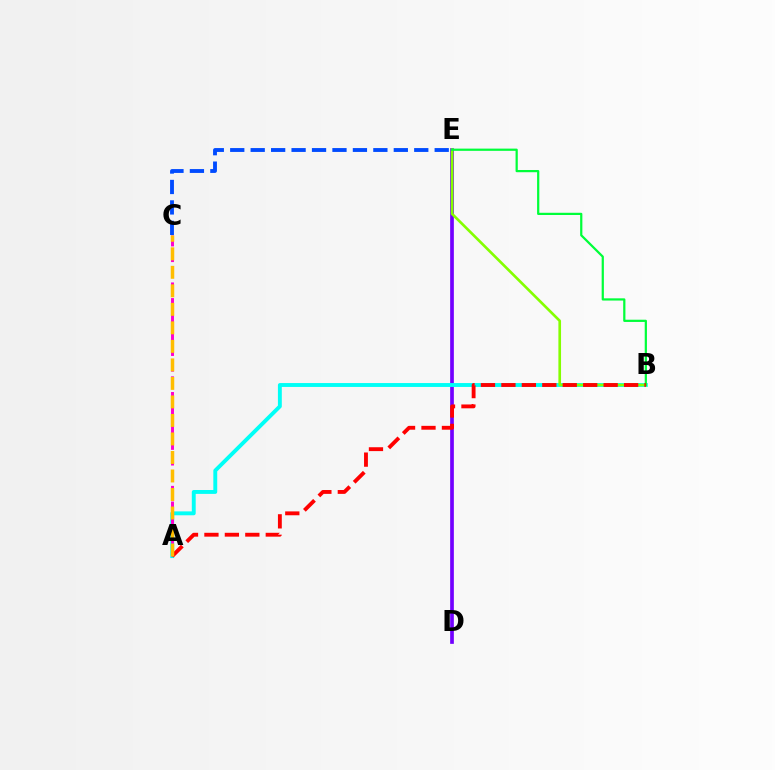{('C', 'E'): [{'color': '#004bff', 'line_style': 'dashed', 'thickness': 2.78}], ('D', 'E'): [{'color': '#7200ff', 'line_style': 'solid', 'thickness': 2.66}], ('A', 'B'): [{'color': '#00fff6', 'line_style': 'solid', 'thickness': 2.8}, {'color': '#ff0000', 'line_style': 'dashed', 'thickness': 2.78}], ('A', 'C'): [{'color': '#ff00cf', 'line_style': 'dashed', 'thickness': 2.13}, {'color': '#ffbd00', 'line_style': 'dashed', 'thickness': 2.52}], ('B', 'E'): [{'color': '#84ff00', 'line_style': 'solid', 'thickness': 1.91}, {'color': '#00ff39', 'line_style': 'solid', 'thickness': 1.6}]}